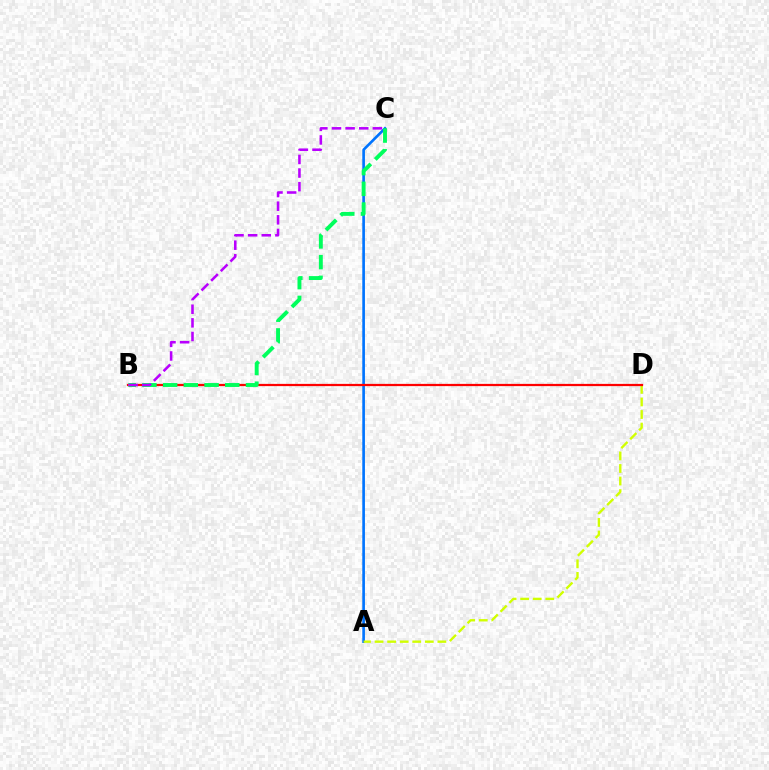{('A', 'C'): [{'color': '#0074ff', 'line_style': 'solid', 'thickness': 1.91}], ('A', 'D'): [{'color': '#d1ff00', 'line_style': 'dashed', 'thickness': 1.71}], ('B', 'D'): [{'color': '#ff0000', 'line_style': 'solid', 'thickness': 1.61}], ('B', 'C'): [{'color': '#00ff5c', 'line_style': 'dashed', 'thickness': 2.81}, {'color': '#b900ff', 'line_style': 'dashed', 'thickness': 1.85}]}